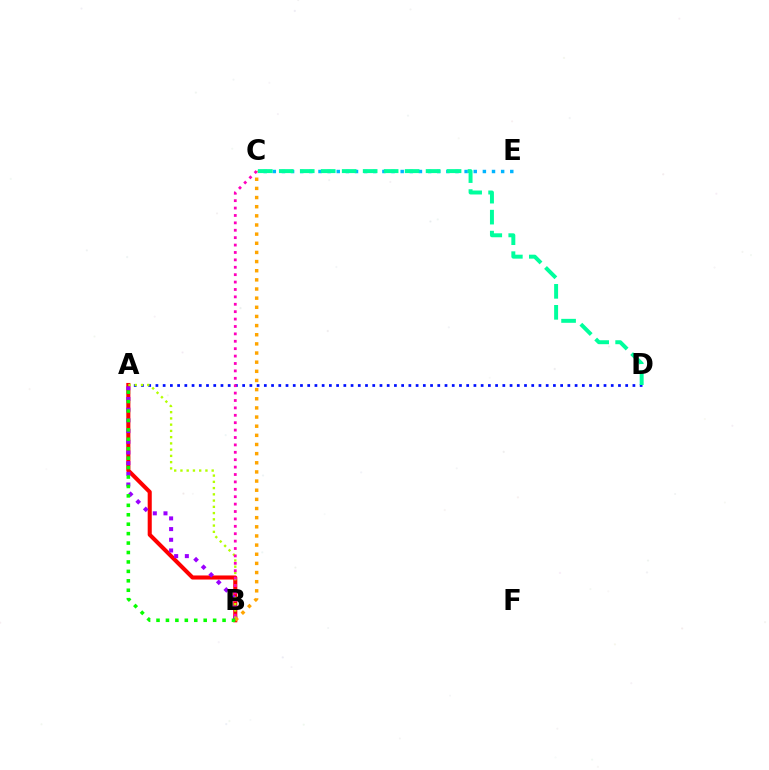{('A', 'D'): [{'color': '#0010ff', 'line_style': 'dotted', 'thickness': 1.96}], ('C', 'E'): [{'color': '#00b5ff', 'line_style': 'dotted', 'thickness': 2.48}], ('A', 'B'): [{'color': '#ff0000', 'line_style': 'solid', 'thickness': 2.93}, {'color': '#9b00ff', 'line_style': 'dotted', 'thickness': 2.9}, {'color': '#b3ff00', 'line_style': 'dotted', 'thickness': 1.7}, {'color': '#08ff00', 'line_style': 'dotted', 'thickness': 2.56}], ('B', 'C'): [{'color': '#ffa500', 'line_style': 'dotted', 'thickness': 2.48}, {'color': '#ff00bd', 'line_style': 'dotted', 'thickness': 2.01}], ('C', 'D'): [{'color': '#00ff9d', 'line_style': 'dashed', 'thickness': 2.85}]}